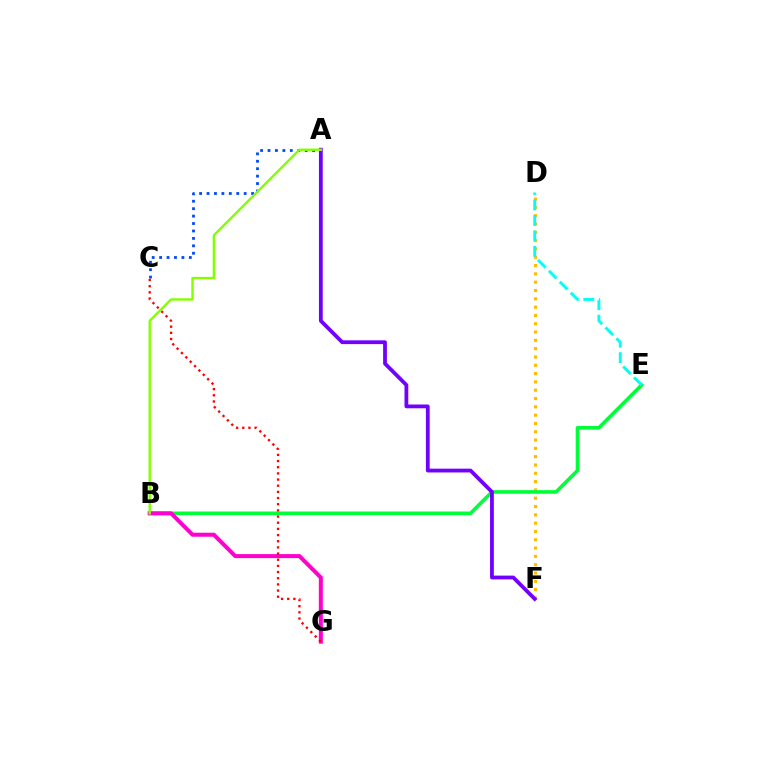{('D', 'F'): [{'color': '#ffbd00', 'line_style': 'dotted', 'thickness': 2.26}], ('B', 'E'): [{'color': '#00ff39', 'line_style': 'solid', 'thickness': 2.61}], ('A', 'C'): [{'color': '#004bff', 'line_style': 'dotted', 'thickness': 2.02}], ('D', 'E'): [{'color': '#00fff6', 'line_style': 'dashed', 'thickness': 2.1}], ('A', 'F'): [{'color': '#7200ff', 'line_style': 'solid', 'thickness': 2.73}], ('B', 'G'): [{'color': '#ff00cf', 'line_style': 'solid', 'thickness': 2.89}], ('C', 'G'): [{'color': '#ff0000', 'line_style': 'dotted', 'thickness': 1.68}], ('A', 'B'): [{'color': '#84ff00', 'line_style': 'solid', 'thickness': 1.72}]}